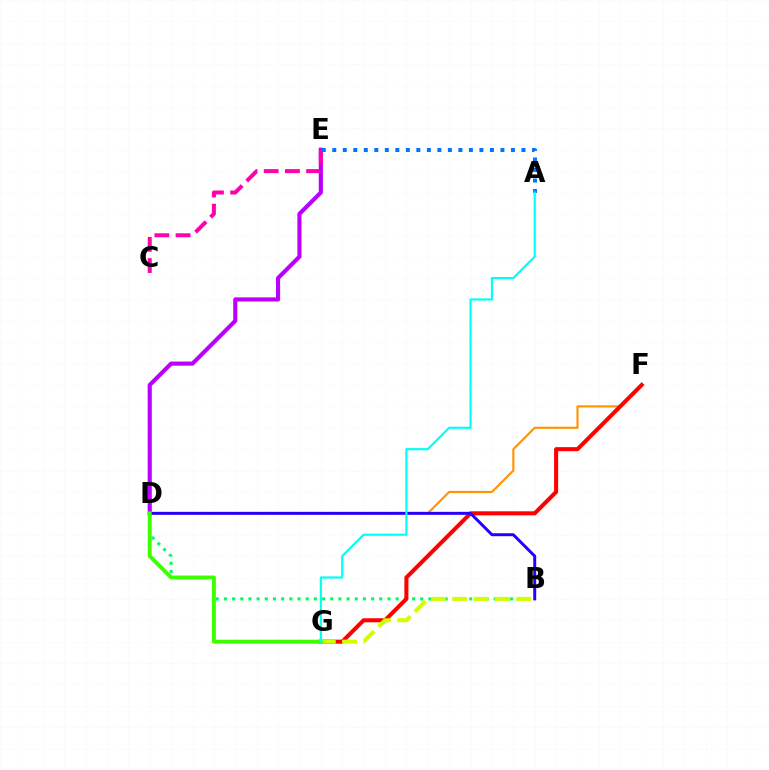{('D', 'F'): [{'color': '#ff9400', 'line_style': 'solid', 'thickness': 1.55}], ('B', 'D'): [{'color': '#00ff5c', 'line_style': 'dotted', 'thickness': 2.22}, {'color': '#2500ff', 'line_style': 'solid', 'thickness': 2.14}], ('D', 'E'): [{'color': '#b900ff', 'line_style': 'solid', 'thickness': 2.97}], ('C', 'E'): [{'color': '#ff00ac', 'line_style': 'dashed', 'thickness': 2.88}], ('F', 'G'): [{'color': '#ff0000', 'line_style': 'solid', 'thickness': 2.92}], ('B', 'G'): [{'color': '#d1ff00', 'line_style': 'dashed', 'thickness': 2.9}], ('D', 'G'): [{'color': '#3dff00', 'line_style': 'solid', 'thickness': 2.81}], ('A', 'E'): [{'color': '#0074ff', 'line_style': 'dotted', 'thickness': 2.86}], ('A', 'G'): [{'color': '#00fff6', 'line_style': 'solid', 'thickness': 1.56}]}